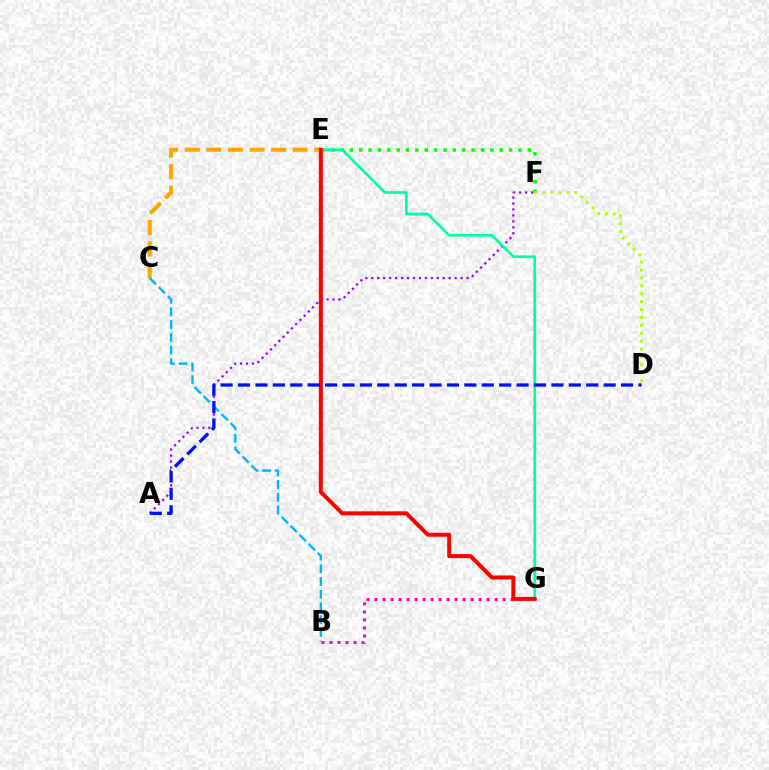{('E', 'F'): [{'color': '#08ff00', 'line_style': 'dotted', 'thickness': 2.55}], ('C', 'E'): [{'color': '#ffa500', 'line_style': 'dashed', 'thickness': 2.93}], ('D', 'F'): [{'color': '#b3ff00', 'line_style': 'dotted', 'thickness': 2.15}], ('A', 'F'): [{'color': '#9b00ff', 'line_style': 'dotted', 'thickness': 1.62}], ('B', 'C'): [{'color': '#00b5ff', 'line_style': 'dashed', 'thickness': 1.73}], ('E', 'G'): [{'color': '#00ff9d', 'line_style': 'solid', 'thickness': 1.93}, {'color': '#ff0000', 'line_style': 'solid', 'thickness': 2.88}], ('B', 'G'): [{'color': '#ff00bd', 'line_style': 'dotted', 'thickness': 2.18}], ('A', 'D'): [{'color': '#0010ff', 'line_style': 'dashed', 'thickness': 2.37}]}